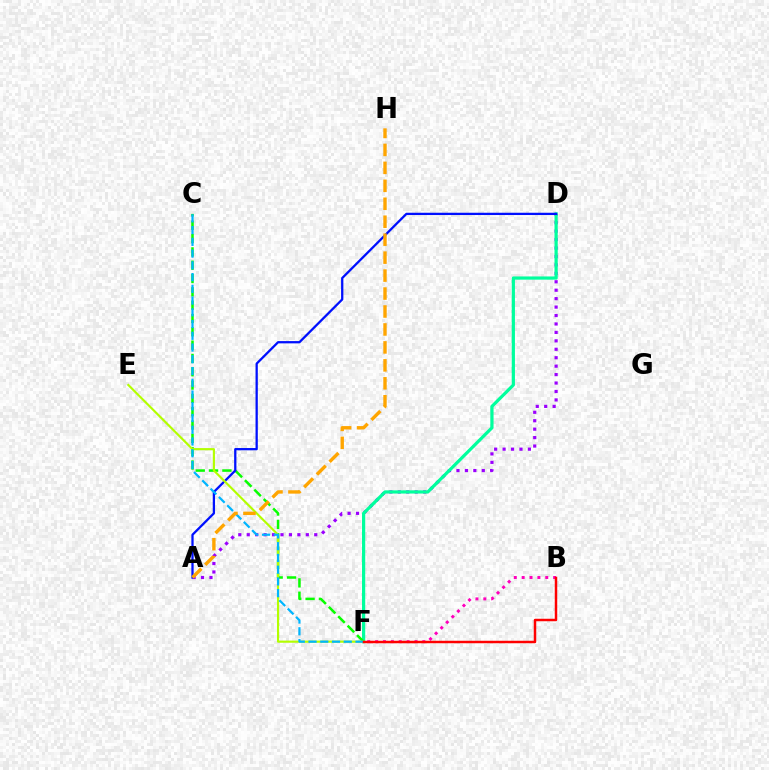{('A', 'D'): [{'color': '#9b00ff', 'line_style': 'dotted', 'thickness': 2.29}, {'color': '#0010ff', 'line_style': 'solid', 'thickness': 1.64}], ('D', 'F'): [{'color': '#00ff9d', 'line_style': 'solid', 'thickness': 2.31}], ('C', 'F'): [{'color': '#08ff00', 'line_style': 'dashed', 'thickness': 1.81}, {'color': '#00b5ff', 'line_style': 'dashed', 'thickness': 1.6}], ('E', 'F'): [{'color': '#b3ff00', 'line_style': 'solid', 'thickness': 1.55}], ('B', 'F'): [{'color': '#ff00bd', 'line_style': 'dotted', 'thickness': 2.14}, {'color': '#ff0000', 'line_style': 'solid', 'thickness': 1.79}], ('A', 'H'): [{'color': '#ffa500', 'line_style': 'dashed', 'thickness': 2.44}]}